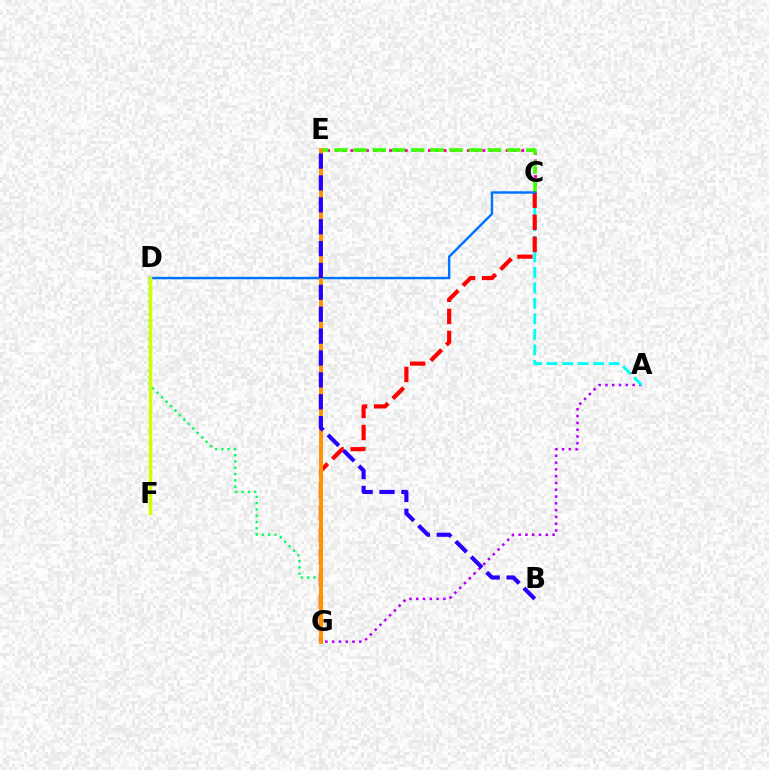{('D', 'G'): [{'color': '#00ff5c', 'line_style': 'dotted', 'thickness': 1.71}], ('C', 'E'): [{'color': '#ff00ac', 'line_style': 'dotted', 'thickness': 2.11}, {'color': '#3dff00', 'line_style': 'dashed', 'thickness': 2.61}], ('A', 'G'): [{'color': '#b900ff', 'line_style': 'dotted', 'thickness': 1.84}], ('A', 'C'): [{'color': '#00fff6', 'line_style': 'dashed', 'thickness': 2.11}], ('C', 'G'): [{'color': '#ff0000', 'line_style': 'dashed', 'thickness': 3.0}], ('C', 'D'): [{'color': '#0074ff', 'line_style': 'solid', 'thickness': 1.76}], ('E', 'G'): [{'color': '#ff9400', 'line_style': 'solid', 'thickness': 2.84}], ('D', 'F'): [{'color': '#d1ff00', 'line_style': 'solid', 'thickness': 2.52}], ('B', 'E'): [{'color': '#2500ff', 'line_style': 'dashed', 'thickness': 2.97}]}